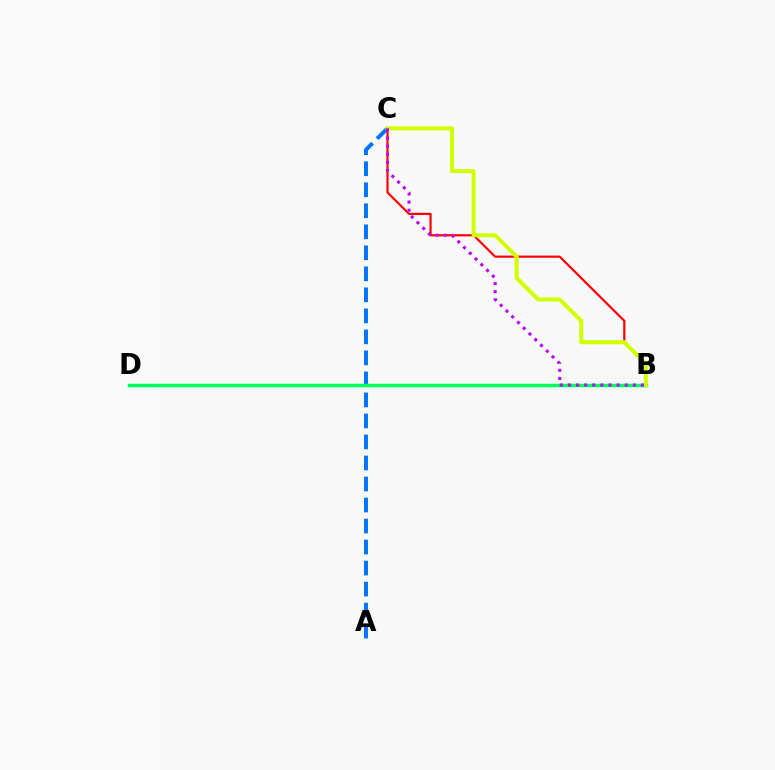{('A', 'C'): [{'color': '#0074ff', 'line_style': 'dashed', 'thickness': 2.86}], ('B', 'D'): [{'color': '#00ff5c', 'line_style': 'solid', 'thickness': 2.51}], ('B', 'C'): [{'color': '#ff0000', 'line_style': 'solid', 'thickness': 1.57}, {'color': '#d1ff00', 'line_style': 'solid', 'thickness': 2.89}, {'color': '#b900ff', 'line_style': 'dotted', 'thickness': 2.21}]}